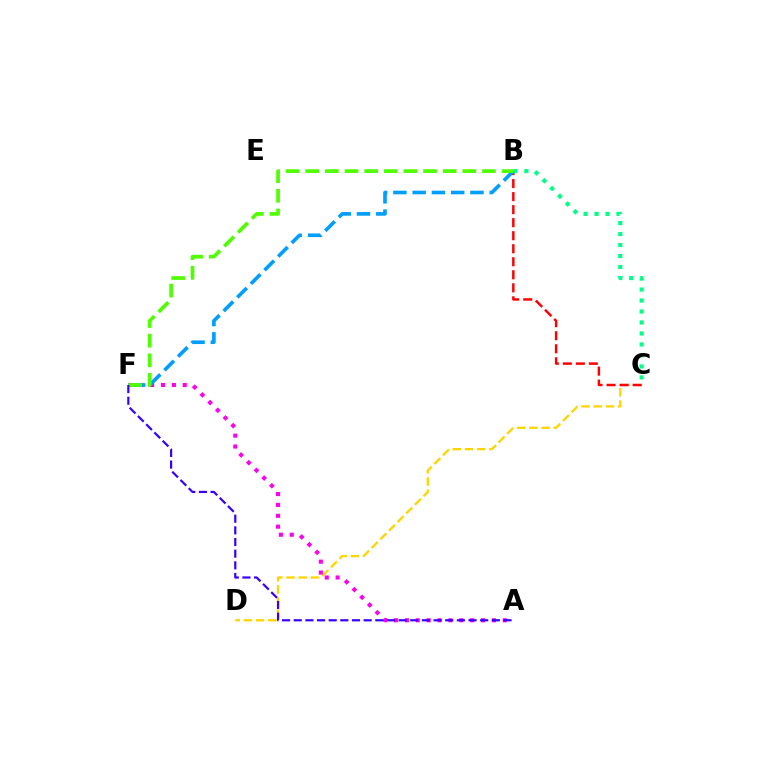{('C', 'D'): [{'color': '#ffd500', 'line_style': 'dashed', 'thickness': 1.66}], ('B', 'C'): [{'color': '#ff0000', 'line_style': 'dashed', 'thickness': 1.77}, {'color': '#00ff86', 'line_style': 'dotted', 'thickness': 2.98}], ('A', 'F'): [{'color': '#ff00ed', 'line_style': 'dotted', 'thickness': 2.95}, {'color': '#3700ff', 'line_style': 'dashed', 'thickness': 1.58}], ('B', 'F'): [{'color': '#009eff', 'line_style': 'dashed', 'thickness': 2.62}, {'color': '#4fff00', 'line_style': 'dashed', 'thickness': 2.67}]}